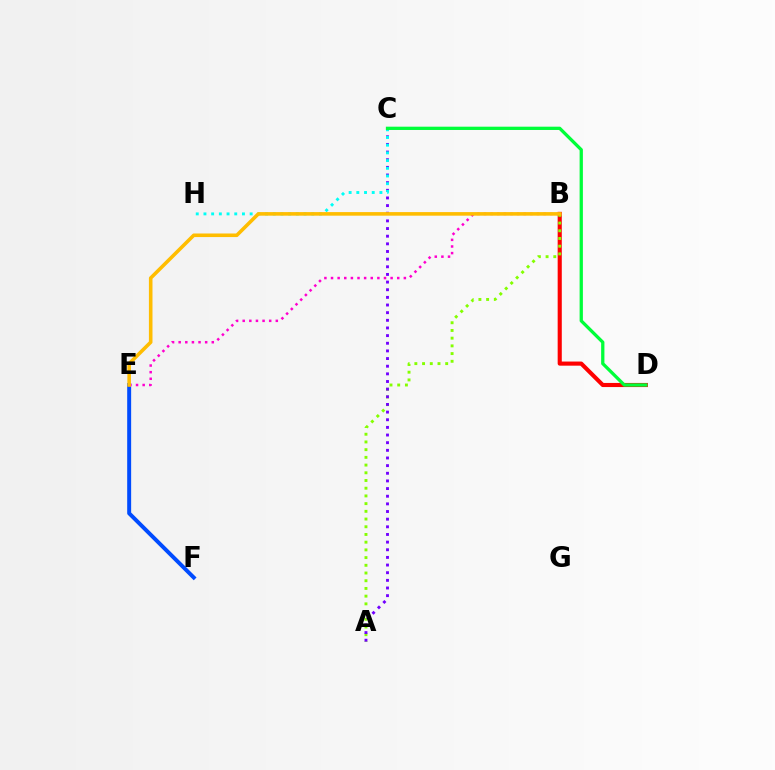{('B', 'D'): [{'color': '#ff0000', 'line_style': 'solid', 'thickness': 2.97}], ('E', 'F'): [{'color': '#004bff', 'line_style': 'solid', 'thickness': 2.84}], ('A', 'B'): [{'color': '#84ff00', 'line_style': 'dotted', 'thickness': 2.09}], ('A', 'C'): [{'color': '#7200ff', 'line_style': 'dotted', 'thickness': 2.08}], ('C', 'H'): [{'color': '#00fff6', 'line_style': 'dotted', 'thickness': 2.09}], ('B', 'E'): [{'color': '#ff00cf', 'line_style': 'dotted', 'thickness': 1.8}, {'color': '#ffbd00', 'line_style': 'solid', 'thickness': 2.58}], ('C', 'D'): [{'color': '#00ff39', 'line_style': 'solid', 'thickness': 2.36}]}